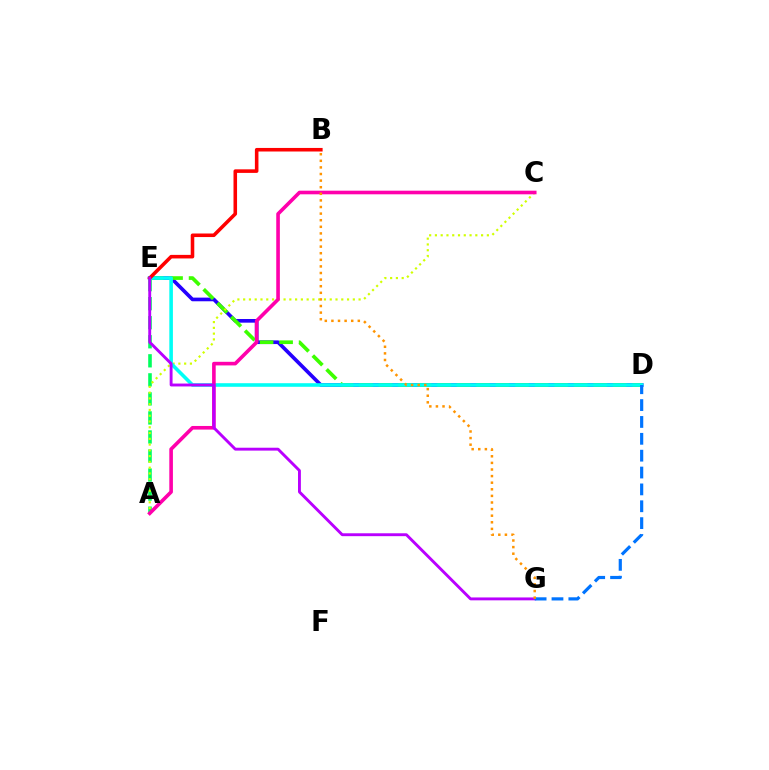{('D', 'E'): [{'color': '#2500ff', 'line_style': 'solid', 'thickness': 2.63}, {'color': '#3dff00', 'line_style': 'dashed', 'thickness': 2.65}, {'color': '#00fff6', 'line_style': 'solid', 'thickness': 2.59}], ('A', 'E'): [{'color': '#00ff5c', 'line_style': 'dashed', 'thickness': 2.59}], ('A', 'C'): [{'color': '#d1ff00', 'line_style': 'dotted', 'thickness': 1.57}, {'color': '#ff00ac', 'line_style': 'solid', 'thickness': 2.6}], ('B', 'E'): [{'color': '#ff0000', 'line_style': 'solid', 'thickness': 2.57}], ('E', 'G'): [{'color': '#b900ff', 'line_style': 'solid', 'thickness': 2.08}], ('D', 'G'): [{'color': '#0074ff', 'line_style': 'dashed', 'thickness': 2.29}], ('B', 'G'): [{'color': '#ff9400', 'line_style': 'dotted', 'thickness': 1.79}]}